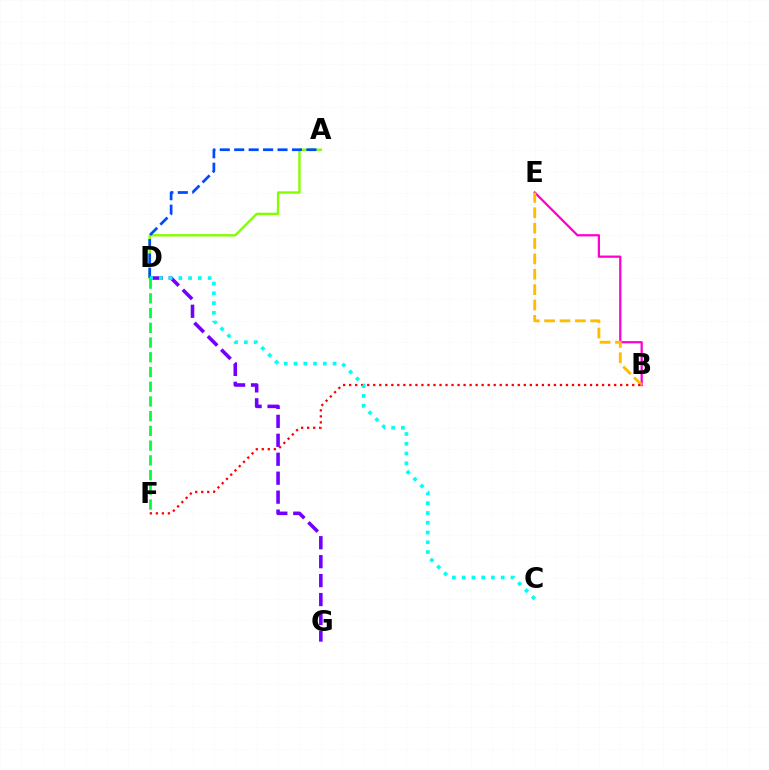{('B', 'E'): [{'color': '#ff00cf', 'line_style': 'solid', 'thickness': 1.62}, {'color': '#ffbd00', 'line_style': 'dashed', 'thickness': 2.09}], ('D', 'G'): [{'color': '#7200ff', 'line_style': 'dashed', 'thickness': 2.57}], ('B', 'F'): [{'color': '#ff0000', 'line_style': 'dotted', 'thickness': 1.64}], ('A', 'D'): [{'color': '#84ff00', 'line_style': 'solid', 'thickness': 1.72}, {'color': '#004bff', 'line_style': 'dashed', 'thickness': 1.96}], ('C', 'D'): [{'color': '#00fff6', 'line_style': 'dotted', 'thickness': 2.65}], ('D', 'F'): [{'color': '#00ff39', 'line_style': 'dashed', 'thickness': 2.0}]}